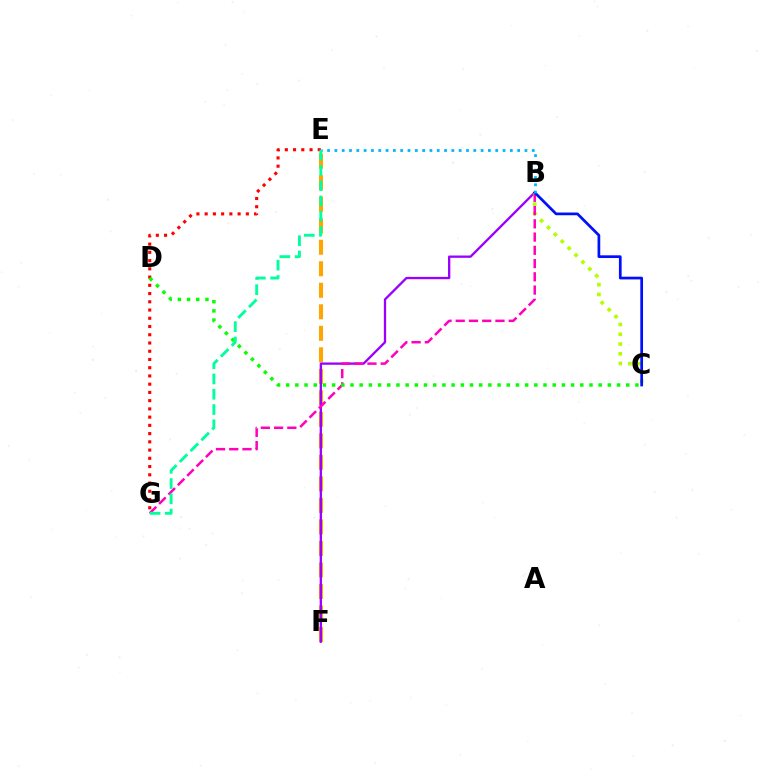{('E', 'F'): [{'color': '#ffa500', 'line_style': 'dashed', 'thickness': 2.92}], ('B', 'F'): [{'color': '#9b00ff', 'line_style': 'solid', 'thickness': 1.66}], ('B', 'C'): [{'color': '#b3ff00', 'line_style': 'dotted', 'thickness': 2.65}, {'color': '#0010ff', 'line_style': 'solid', 'thickness': 1.95}], ('B', 'G'): [{'color': '#ff00bd', 'line_style': 'dashed', 'thickness': 1.8}], ('B', 'E'): [{'color': '#00b5ff', 'line_style': 'dotted', 'thickness': 1.99}], ('E', 'G'): [{'color': '#ff0000', 'line_style': 'dotted', 'thickness': 2.24}, {'color': '#00ff9d', 'line_style': 'dashed', 'thickness': 2.08}], ('C', 'D'): [{'color': '#08ff00', 'line_style': 'dotted', 'thickness': 2.5}]}